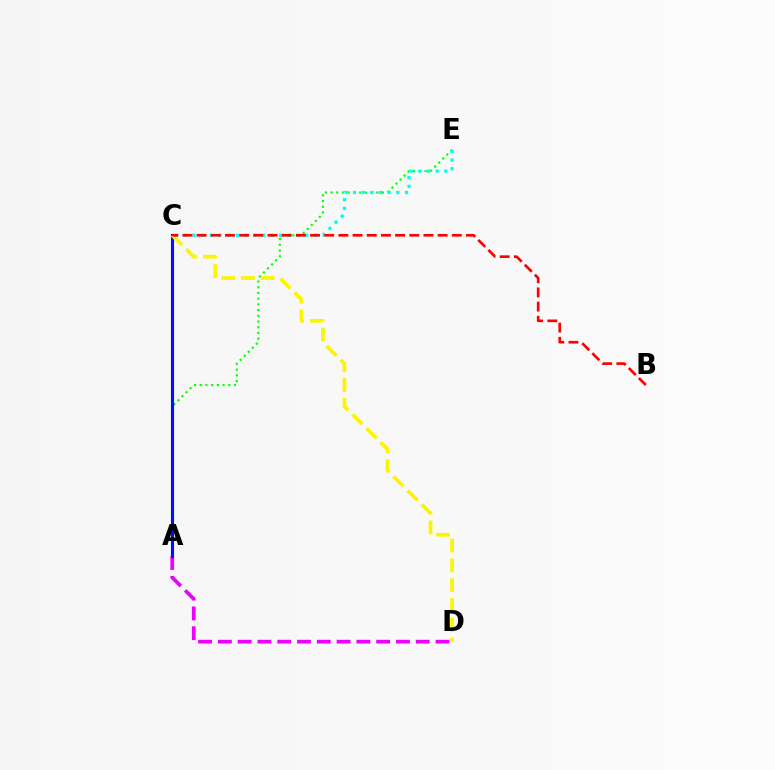{('A', 'D'): [{'color': '#ee00ff', 'line_style': 'dashed', 'thickness': 2.69}], ('A', 'E'): [{'color': '#08ff00', 'line_style': 'dotted', 'thickness': 1.55}], ('A', 'C'): [{'color': '#0010ff', 'line_style': 'solid', 'thickness': 2.22}], ('C', 'D'): [{'color': '#fcf500', 'line_style': 'dashed', 'thickness': 2.69}], ('C', 'E'): [{'color': '#00fff6', 'line_style': 'dotted', 'thickness': 2.36}], ('B', 'C'): [{'color': '#ff0000', 'line_style': 'dashed', 'thickness': 1.93}]}